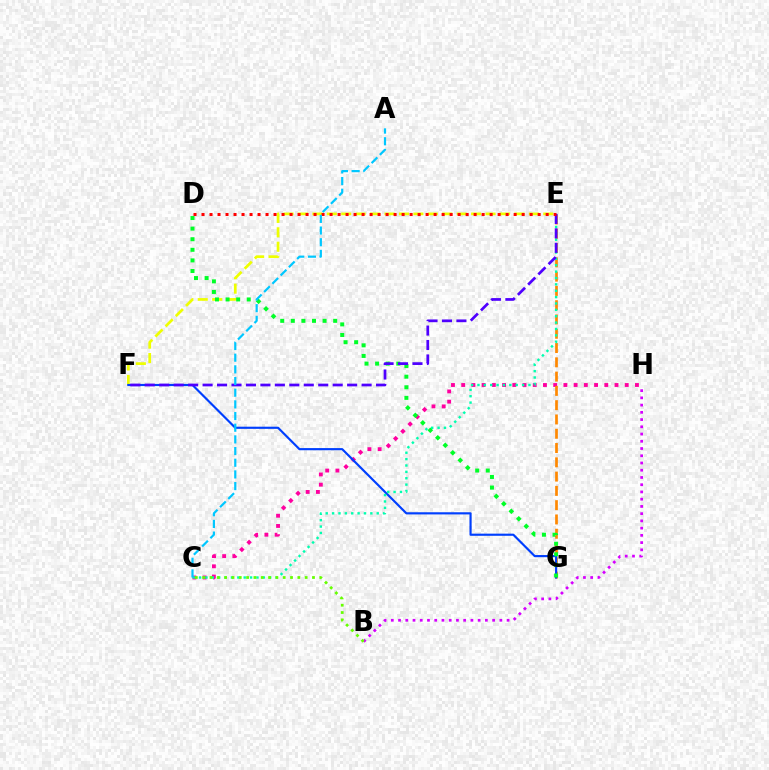{('E', 'F'): [{'color': '#eeff00', 'line_style': 'dashed', 'thickness': 1.96}, {'color': '#4f00ff', 'line_style': 'dashed', 'thickness': 1.96}], ('C', 'H'): [{'color': '#ff00a0', 'line_style': 'dotted', 'thickness': 2.78}], ('B', 'H'): [{'color': '#d600ff', 'line_style': 'dotted', 'thickness': 1.97}], ('E', 'G'): [{'color': '#ff8800', 'line_style': 'dashed', 'thickness': 1.94}], ('F', 'G'): [{'color': '#003fff', 'line_style': 'solid', 'thickness': 1.55}], ('C', 'E'): [{'color': '#00ffaf', 'line_style': 'dotted', 'thickness': 1.73}], ('B', 'C'): [{'color': '#66ff00', 'line_style': 'dotted', 'thickness': 1.99}], ('D', 'G'): [{'color': '#00ff27', 'line_style': 'dotted', 'thickness': 2.88}], ('D', 'E'): [{'color': '#ff0000', 'line_style': 'dotted', 'thickness': 2.17}], ('A', 'C'): [{'color': '#00c7ff', 'line_style': 'dashed', 'thickness': 1.59}]}